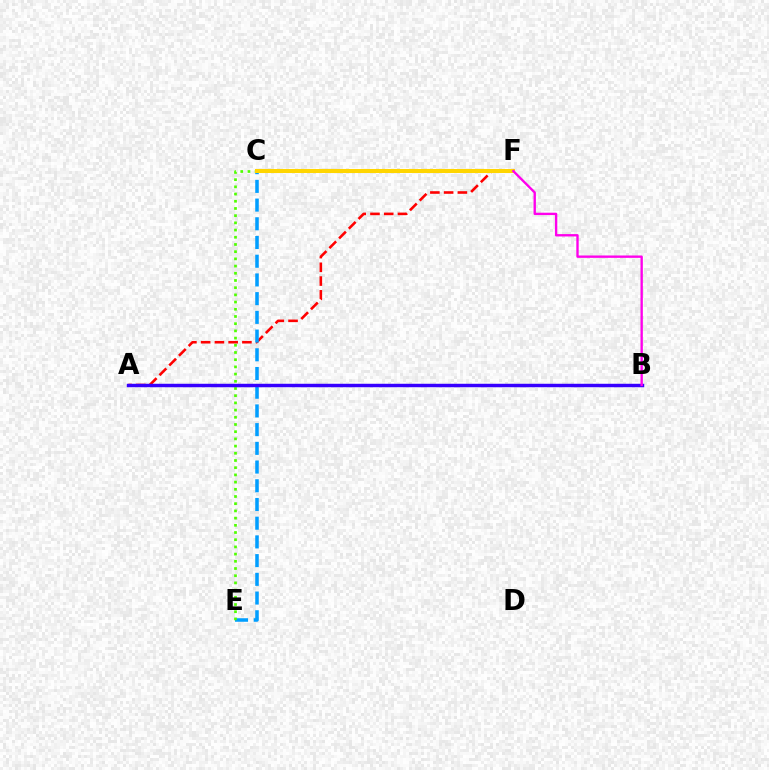{('A', 'F'): [{'color': '#ff0000', 'line_style': 'dashed', 'thickness': 1.87}], ('C', 'E'): [{'color': '#009eff', 'line_style': 'dashed', 'thickness': 2.54}, {'color': '#4fff00', 'line_style': 'dotted', 'thickness': 1.96}], ('A', 'B'): [{'color': '#00ff86', 'line_style': 'solid', 'thickness': 2.0}, {'color': '#3700ff', 'line_style': 'solid', 'thickness': 2.48}], ('C', 'F'): [{'color': '#ffd500', 'line_style': 'solid', 'thickness': 2.91}], ('B', 'F'): [{'color': '#ff00ed', 'line_style': 'solid', 'thickness': 1.7}]}